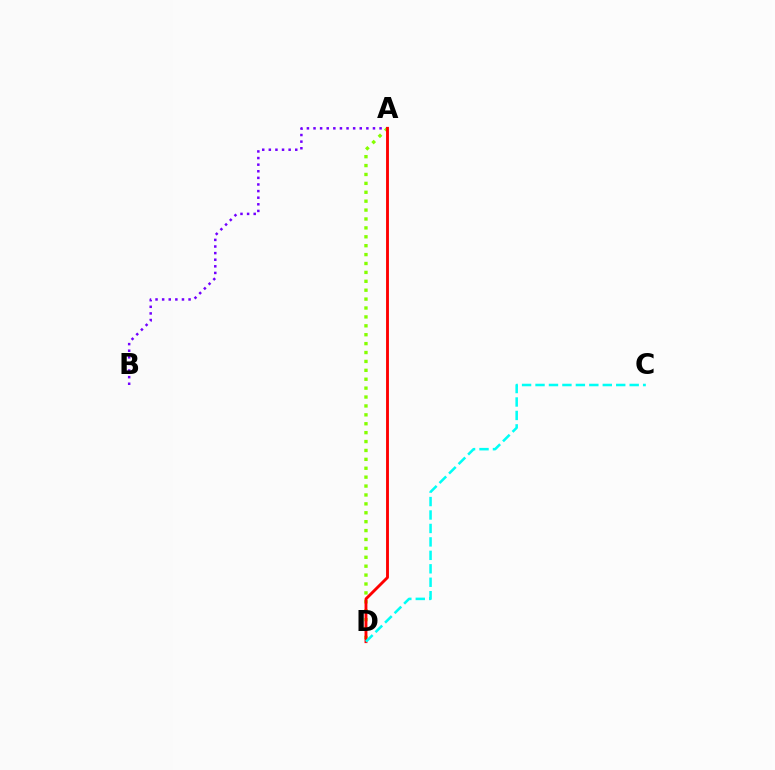{('A', 'B'): [{'color': '#7200ff', 'line_style': 'dotted', 'thickness': 1.8}], ('A', 'D'): [{'color': '#84ff00', 'line_style': 'dotted', 'thickness': 2.42}, {'color': '#ff0000', 'line_style': 'solid', 'thickness': 2.07}], ('C', 'D'): [{'color': '#00fff6', 'line_style': 'dashed', 'thickness': 1.83}]}